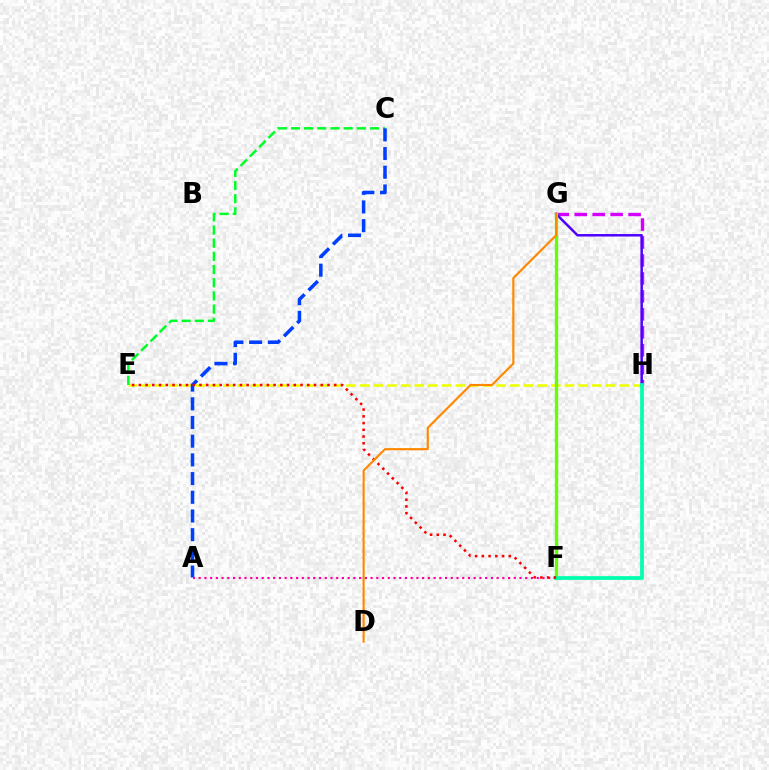{('E', 'H'): [{'color': '#eeff00', 'line_style': 'dashed', 'thickness': 1.85}], ('C', 'E'): [{'color': '#00ff27', 'line_style': 'dashed', 'thickness': 1.79}], ('G', 'H'): [{'color': '#d600ff', 'line_style': 'dashed', 'thickness': 2.44}, {'color': '#4f00ff', 'line_style': 'solid', 'thickness': 1.79}], ('A', 'C'): [{'color': '#003fff', 'line_style': 'dashed', 'thickness': 2.54}], ('F', 'G'): [{'color': '#00c7ff', 'line_style': 'dashed', 'thickness': 2.19}, {'color': '#66ff00', 'line_style': 'solid', 'thickness': 2.38}], ('A', 'F'): [{'color': '#ff00a0', 'line_style': 'dotted', 'thickness': 1.56}], ('F', 'H'): [{'color': '#00ffaf', 'line_style': 'solid', 'thickness': 2.69}], ('E', 'F'): [{'color': '#ff0000', 'line_style': 'dotted', 'thickness': 1.83}], ('D', 'G'): [{'color': '#ff8800', 'line_style': 'solid', 'thickness': 1.54}]}